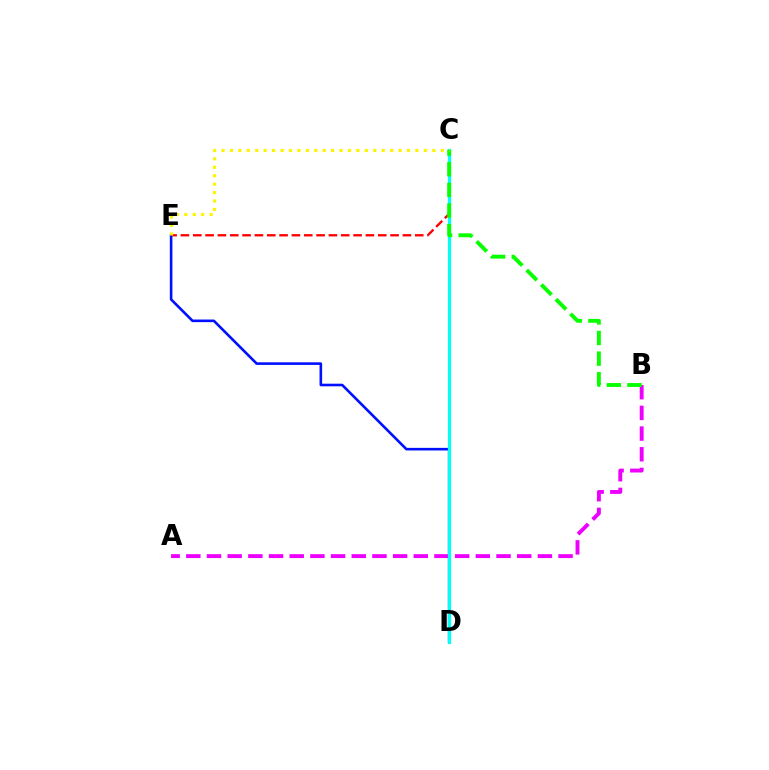{('C', 'E'): [{'color': '#ff0000', 'line_style': 'dashed', 'thickness': 1.68}, {'color': '#fcf500', 'line_style': 'dotted', 'thickness': 2.29}], ('D', 'E'): [{'color': '#0010ff', 'line_style': 'solid', 'thickness': 1.88}], ('A', 'B'): [{'color': '#ee00ff', 'line_style': 'dashed', 'thickness': 2.81}], ('C', 'D'): [{'color': '#00fff6', 'line_style': 'solid', 'thickness': 2.32}], ('B', 'C'): [{'color': '#08ff00', 'line_style': 'dashed', 'thickness': 2.8}]}